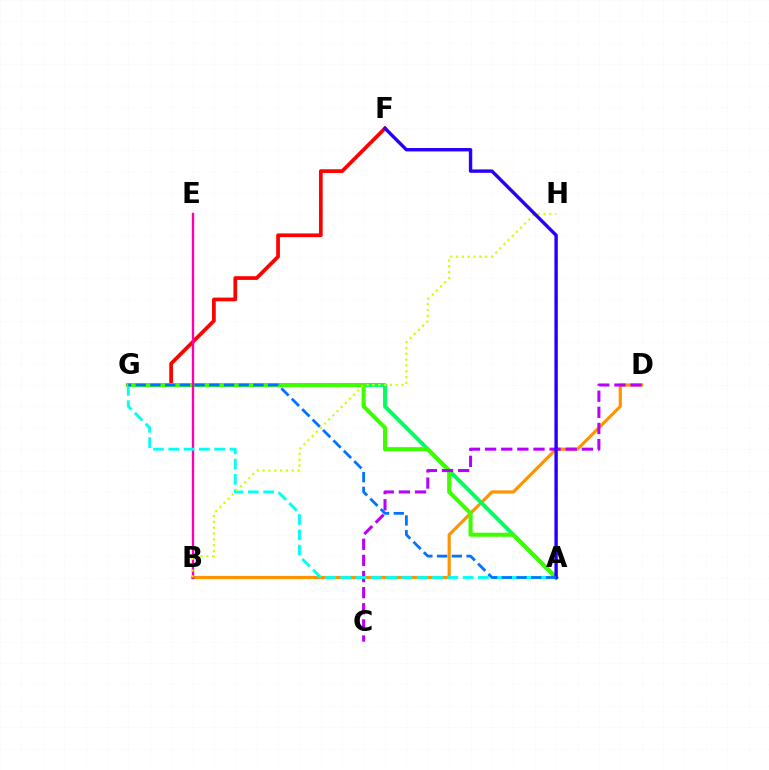{('B', 'D'): [{'color': '#ff9400', 'line_style': 'solid', 'thickness': 2.27}], ('A', 'G'): [{'color': '#00ff5c', 'line_style': 'solid', 'thickness': 2.82}, {'color': '#3dff00', 'line_style': 'solid', 'thickness': 2.92}, {'color': '#00fff6', 'line_style': 'dashed', 'thickness': 2.08}, {'color': '#0074ff', 'line_style': 'dashed', 'thickness': 2.0}], ('F', 'G'): [{'color': '#ff0000', 'line_style': 'solid', 'thickness': 2.68}], ('C', 'D'): [{'color': '#b900ff', 'line_style': 'dashed', 'thickness': 2.19}], ('B', 'E'): [{'color': '#ff00ac', 'line_style': 'solid', 'thickness': 1.71}], ('B', 'H'): [{'color': '#d1ff00', 'line_style': 'dotted', 'thickness': 1.59}], ('A', 'F'): [{'color': '#2500ff', 'line_style': 'solid', 'thickness': 2.44}]}